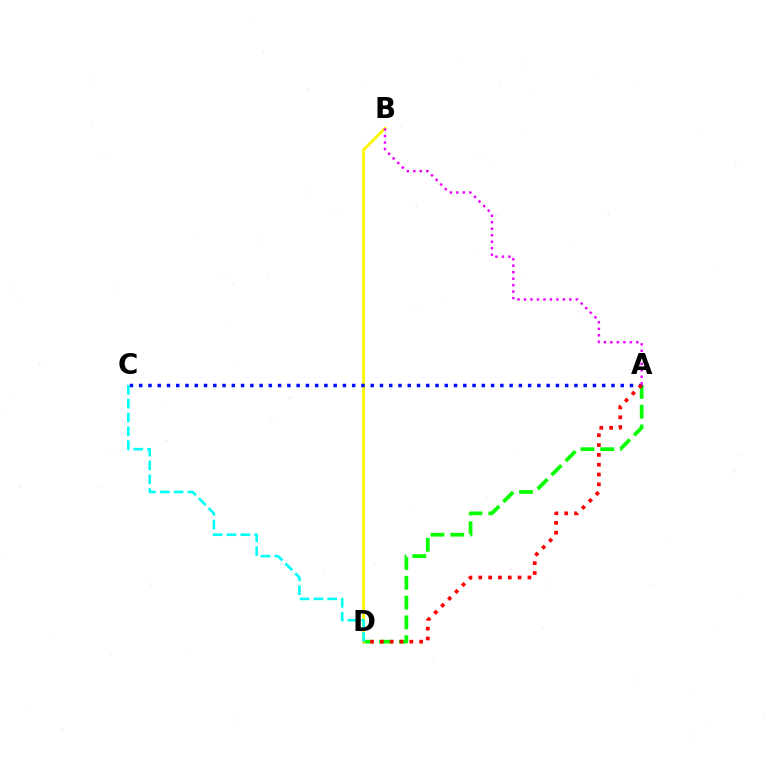{('A', 'D'): [{'color': '#08ff00', 'line_style': 'dashed', 'thickness': 2.69}, {'color': '#ff0000', 'line_style': 'dotted', 'thickness': 2.67}], ('B', 'D'): [{'color': '#fcf500', 'line_style': 'solid', 'thickness': 2.03}], ('A', 'C'): [{'color': '#0010ff', 'line_style': 'dotted', 'thickness': 2.52}], ('C', 'D'): [{'color': '#00fff6', 'line_style': 'dashed', 'thickness': 1.88}], ('A', 'B'): [{'color': '#ee00ff', 'line_style': 'dotted', 'thickness': 1.76}]}